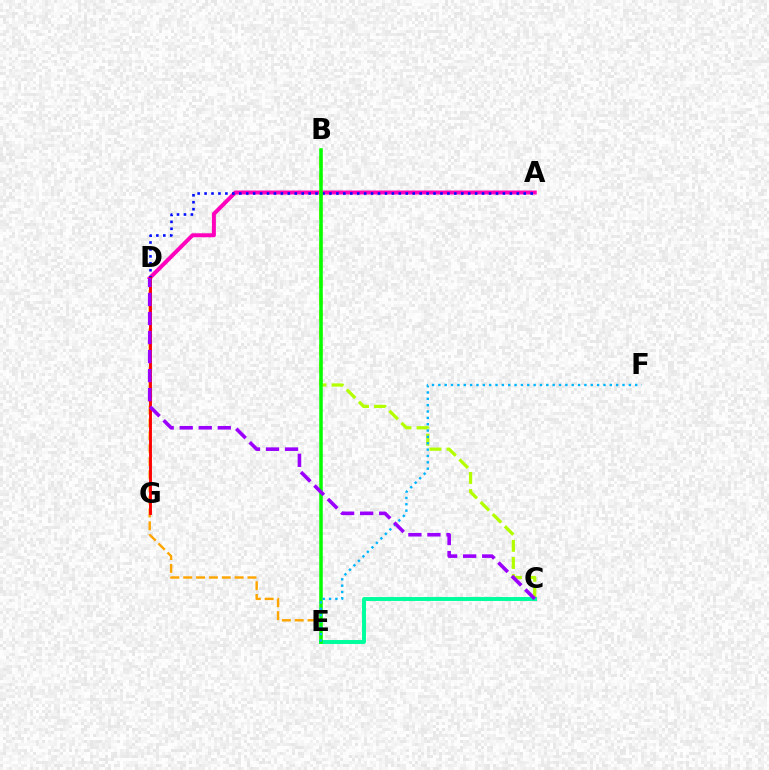{('A', 'D'): [{'color': '#ff00bd', 'line_style': 'solid', 'thickness': 2.86}, {'color': '#0010ff', 'line_style': 'dotted', 'thickness': 1.89}], ('D', 'E'): [{'color': '#ffa500', 'line_style': 'dashed', 'thickness': 1.75}], ('B', 'C'): [{'color': '#b3ff00', 'line_style': 'dashed', 'thickness': 2.33}], ('C', 'E'): [{'color': '#00ff9d', 'line_style': 'solid', 'thickness': 2.85}], ('B', 'E'): [{'color': '#08ff00', 'line_style': 'solid', 'thickness': 2.53}], ('E', 'F'): [{'color': '#00b5ff', 'line_style': 'dotted', 'thickness': 1.73}], ('D', 'G'): [{'color': '#ff0000', 'line_style': 'solid', 'thickness': 2.08}], ('C', 'D'): [{'color': '#9b00ff', 'line_style': 'dashed', 'thickness': 2.59}]}